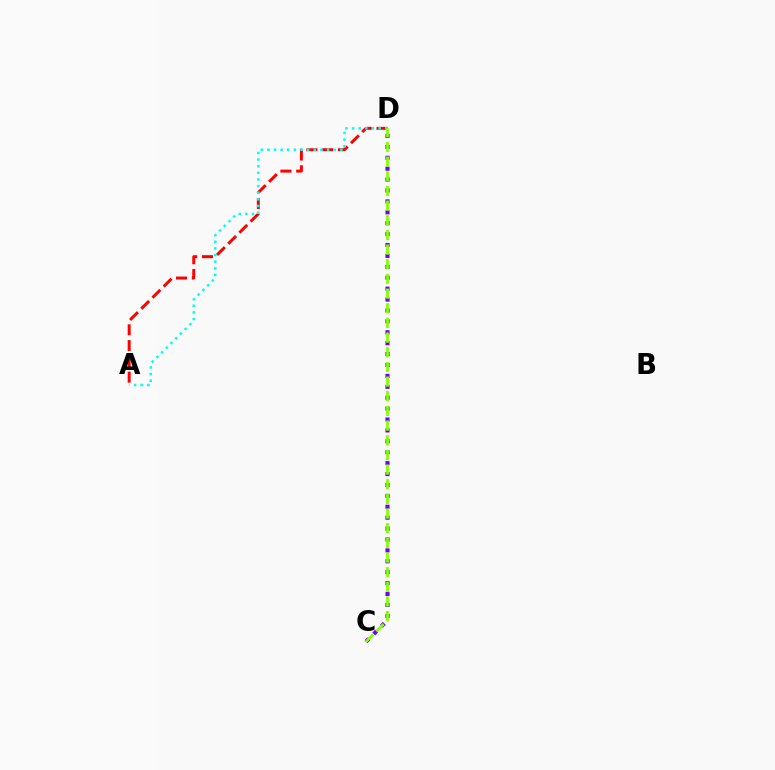{('A', 'D'): [{'color': '#ff0000', 'line_style': 'dashed', 'thickness': 2.14}, {'color': '#00fff6', 'line_style': 'dotted', 'thickness': 1.8}], ('C', 'D'): [{'color': '#7200ff', 'line_style': 'dotted', 'thickness': 2.96}, {'color': '#84ff00', 'line_style': 'dashed', 'thickness': 1.99}]}